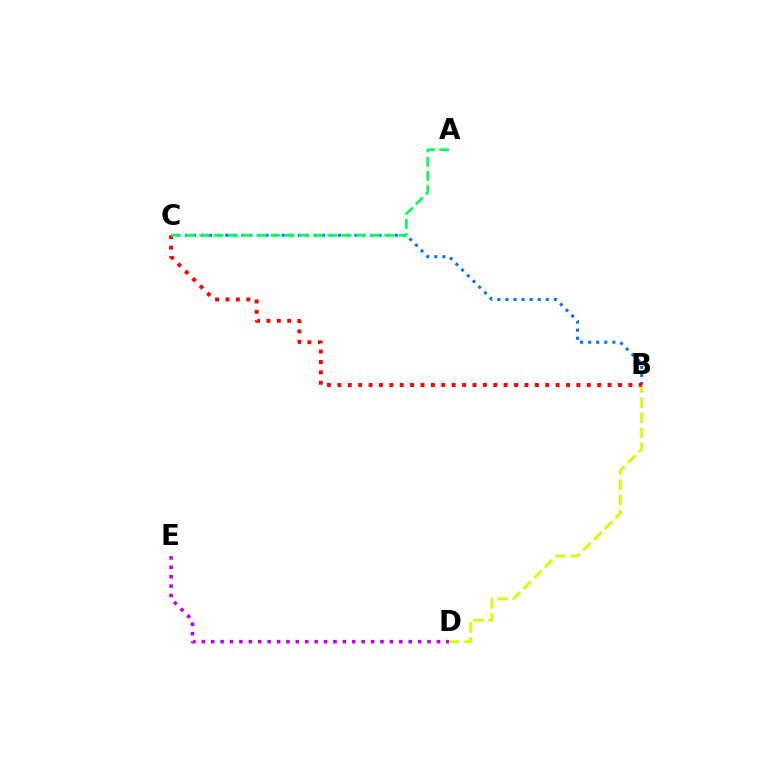{('D', 'E'): [{'color': '#b900ff', 'line_style': 'dotted', 'thickness': 2.56}], ('B', 'C'): [{'color': '#0074ff', 'line_style': 'dotted', 'thickness': 2.19}, {'color': '#ff0000', 'line_style': 'dotted', 'thickness': 2.82}], ('B', 'D'): [{'color': '#d1ff00', 'line_style': 'dashed', 'thickness': 2.06}], ('A', 'C'): [{'color': '#00ff5c', 'line_style': 'dashed', 'thickness': 1.93}]}